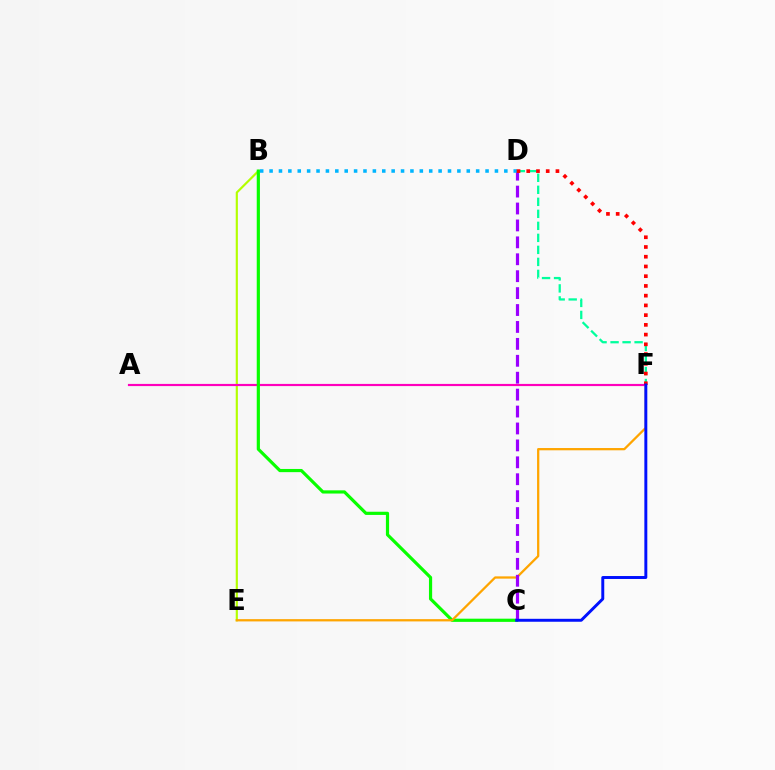{('B', 'E'): [{'color': '#b3ff00', 'line_style': 'solid', 'thickness': 1.56}], ('A', 'F'): [{'color': '#ff00bd', 'line_style': 'solid', 'thickness': 1.57}], ('B', 'C'): [{'color': '#08ff00', 'line_style': 'solid', 'thickness': 2.3}], ('E', 'F'): [{'color': '#ffa500', 'line_style': 'solid', 'thickness': 1.64}], ('C', 'D'): [{'color': '#9b00ff', 'line_style': 'dashed', 'thickness': 2.3}], ('D', 'F'): [{'color': '#00ff9d', 'line_style': 'dashed', 'thickness': 1.63}, {'color': '#ff0000', 'line_style': 'dotted', 'thickness': 2.64}], ('B', 'D'): [{'color': '#00b5ff', 'line_style': 'dotted', 'thickness': 2.55}], ('C', 'F'): [{'color': '#0010ff', 'line_style': 'solid', 'thickness': 2.12}]}